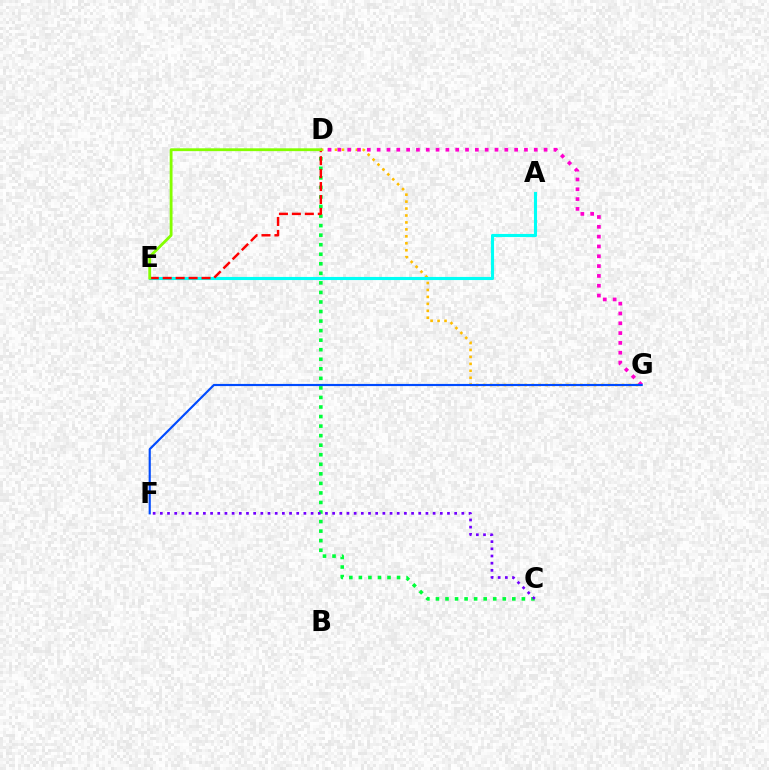{('C', 'D'): [{'color': '#00ff39', 'line_style': 'dotted', 'thickness': 2.59}], ('D', 'G'): [{'color': '#ffbd00', 'line_style': 'dotted', 'thickness': 1.89}, {'color': '#ff00cf', 'line_style': 'dotted', 'thickness': 2.67}], ('C', 'F'): [{'color': '#7200ff', 'line_style': 'dotted', 'thickness': 1.95}], ('A', 'E'): [{'color': '#00fff6', 'line_style': 'solid', 'thickness': 2.24}], ('F', 'G'): [{'color': '#004bff', 'line_style': 'solid', 'thickness': 1.55}], ('D', 'E'): [{'color': '#ff0000', 'line_style': 'dashed', 'thickness': 1.76}, {'color': '#84ff00', 'line_style': 'solid', 'thickness': 2.04}]}